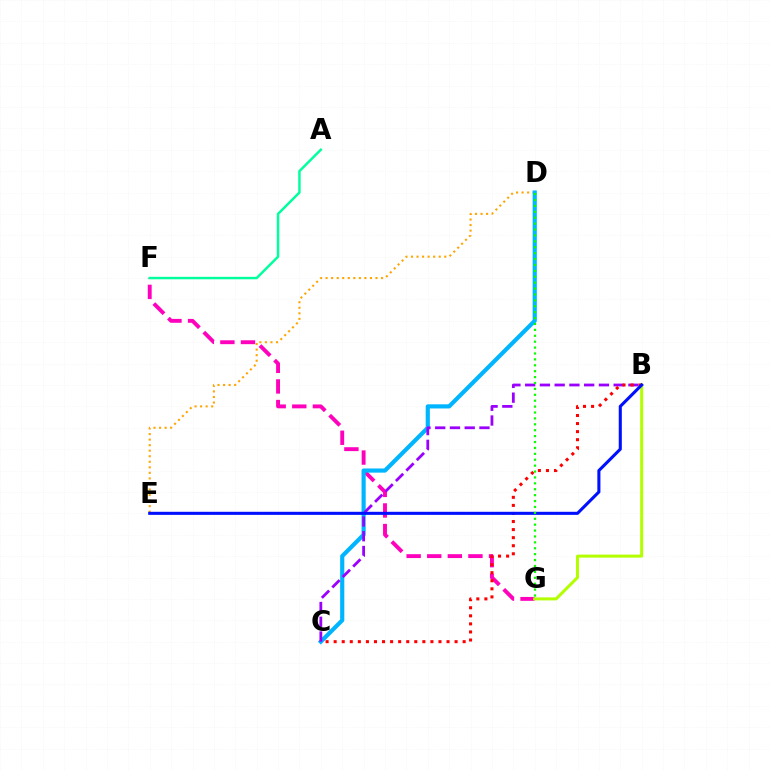{('D', 'E'): [{'color': '#ffa500', 'line_style': 'dotted', 'thickness': 1.51}], ('F', 'G'): [{'color': '#ff00bd', 'line_style': 'dashed', 'thickness': 2.8}], ('C', 'D'): [{'color': '#00b5ff', 'line_style': 'solid', 'thickness': 2.99}], ('B', 'C'): [{'color': '#9b00ff', 'line_style': 'dashed', 'thickness': 2.0}, {'color': '#ff0000', 'line_style': 'dotted', 'thickness': 2.19}], ('B', 'G'): [{'color': '#b3ff00', 'line_style': 'solid', 'thickness': 2.17}], ('A', 'F'): [{'color': '#00ff9d', 'line_style': 'solid', 'thickness': 1.77}], ('B', 'E'): [{'color': '#0010ff', 'line_style': 'solid', 'thickness': 2.21}], ('D', 'G'): [{'color': '#08ff00', 'line_style': 'dotted', 'thickness': 1.6}]}